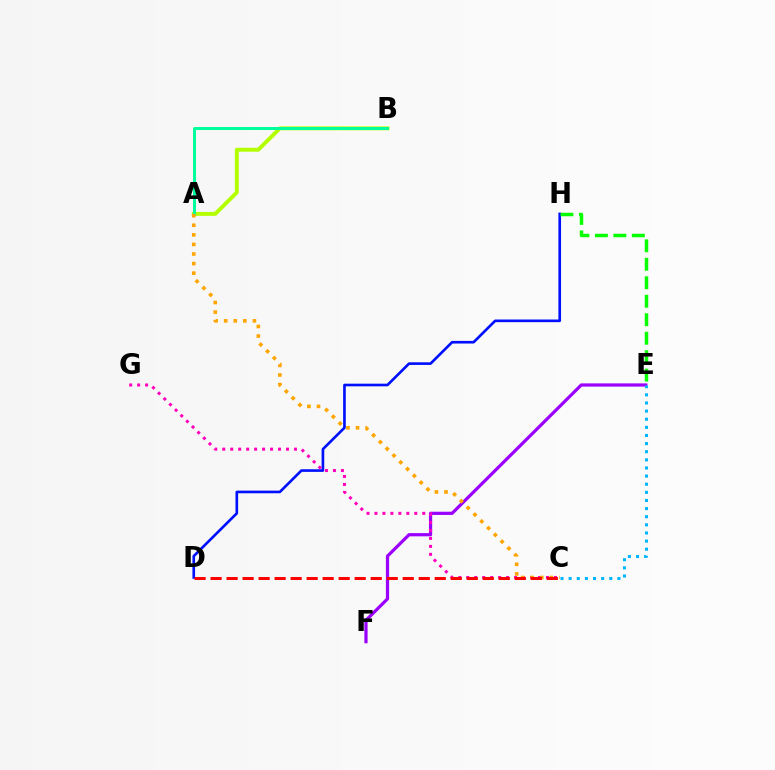{('D', 'H'): [{'color': '#0010ff', 'line_style': 'solid', 'thickness': 1.91}], ('A', 'B'): [{'color': '#b3ff00', 'line_style': 'solid', 'thickness': 2.82}, {'color': '#00ff9d', 'line_style': 'solid', 'thickness': 2.15}], ('E', 'F'): [{'color': '#9b00ff', 'line_style': 'solid', 'thickness': 2.32}], ('C', 'E'): [{'color': '#00b5ff', 'line_style': 'dotted', 'thickness': 2.21}], ('C', 'G'): [{'color': '#ff00bd', 'line_style': 'dotted', 'thickness': 2.16}], ('A', 'C'): [{'color': '#ffa500', 'line_style': 'dotted', 'thickness': 2.6}], ('C', 'D'): [{'color': '#ff0000', 'line_style': 'dashed', 'thickness': 2.17}], ('E', 'H'): [{'color': '#08ff00', 'line_style': 'dashed', 'thickness': 2.51}]}